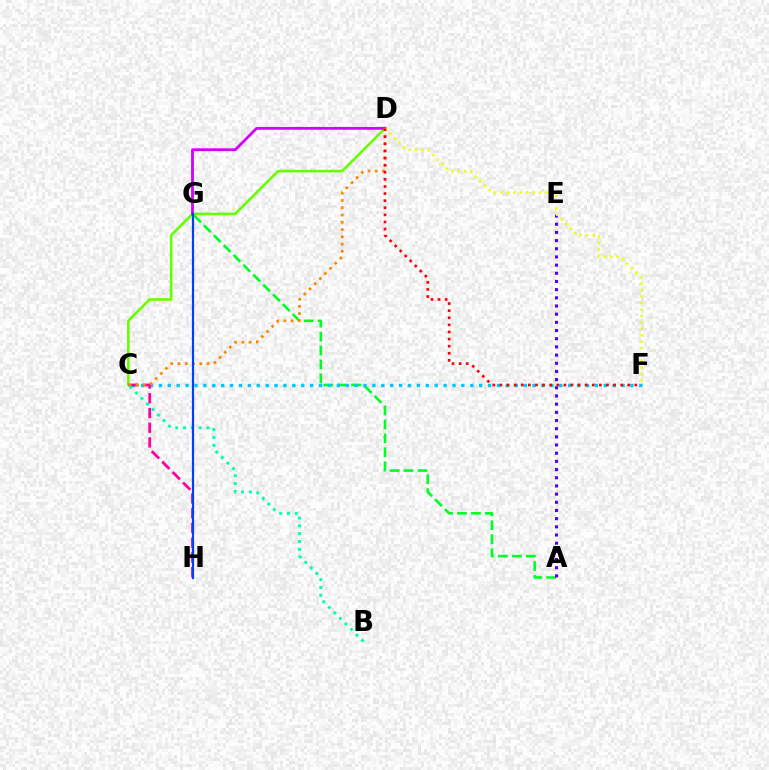{('C', 'D'): [{'color': '#66ff00', 'line_style': 'solid', 'thickness': 1.87}, {'color': '#ff8800', 'line_style': 'dotted', 'thickness': 1.98}], ('A', 'G'): [{'color': '#00ff27', 'line_style': 'dashed', 'thickness': 1.89}], ('D', 'G'): [{'color': '#d600ff', 'line_style': 'solid', 'thickness': 2.03}], ('C', 'F'): [{'color': '#00c7ff', 'line_style': 'dotted', 'thickness': 2.42}], ('A', 'E'): [{'color': '#4f00ff', 'line_style': 'dotted', 'thickness': 2.22}], ('C', 'H'): [{'color': '#ff00a0', 'line_style': 'dashed', 'thickness': 2.0}], ('D', 'F'): [{'color': '#eeff00', 'line_style': 'dotted', 'thickness': 1.75}, {'color': '#ff0000', 'line_style': 'dotted', 'thickness': 1.93}], ('B', 'C'): [{'color': '#00ffaf', 'line_style': 'dotted', 'thickness': 2.13}], ('G', 'H'): [{'color': '#003fff', 'line_style': 'solid', 'thickness': 1.59}]}